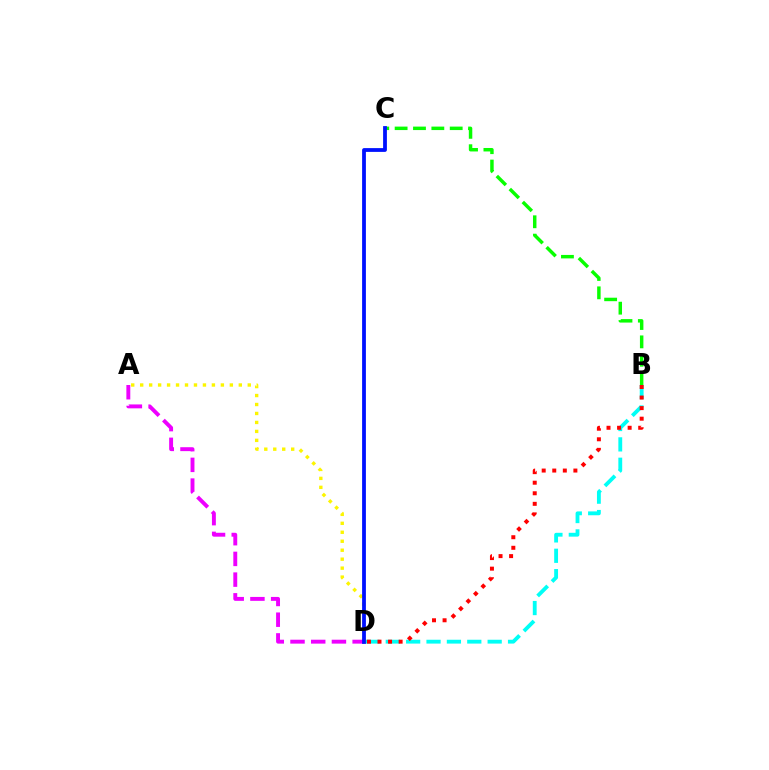{('B', 'D'): [{'color': '#00fff6', 'line_style': 'dashed', 'thickness': 2.77}, {'color': '#ff0000', 'line_style': 'dotted', 'thickness': 2.87}], ('A', 'D'): [{'color': '#fcf500', 'line_style': 'dotted', 'thickness': 2.44}, {'color': '#ee00ff', 'line_style': 'dashed', 'thickness': 2.81}], ('B', 'C'): [{'color': '#08ff00', 'line_style': 'dashed', 'thickness': 2.49}], ('C', 'D'): [{'color': '#0010ff', 'line_style': 'solid', 'thickness': 2.73}]}